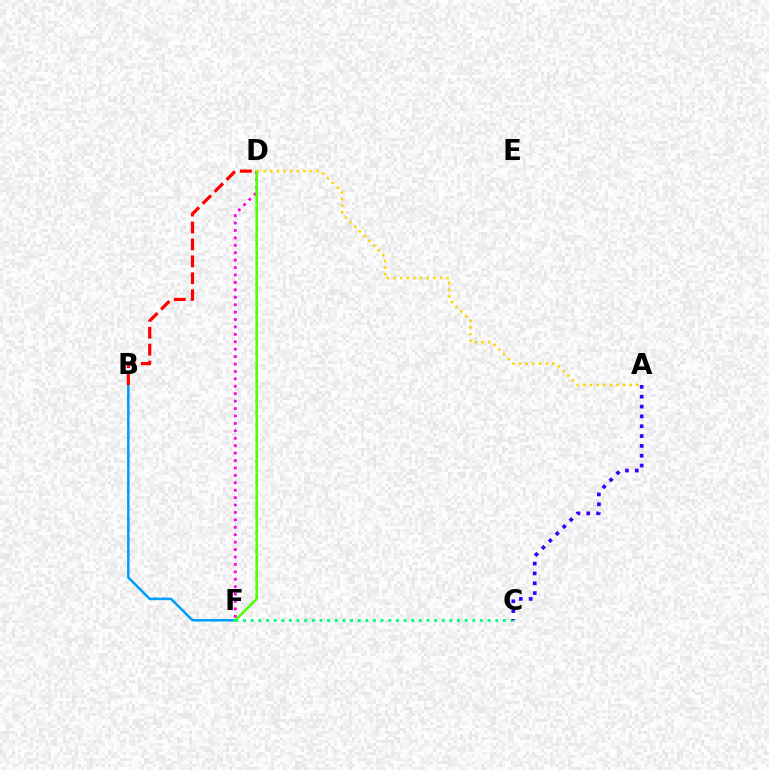{('B', 'F'): [{'color': '#009eff', 'line_style': 'solid', 'thickness': 1.83}], ('D', 'F'): [{'color': '#ff00ed', 'line_style': 'dotted', 'thickness': 2.02}, {'color': '#4fff00', 'line_style': 'solid', 'thickness': 1.82}], ('B', 'D'): [{'color': '#ff0000', 'line_style': 'dashed', 'thickness': 2.3}], ('C', 'F'): [{'color': '#00ff86', 'line_style': 'dotted', 'thickness': 2.08}], ('A', 'C'): [{'color': '#3700ff', 'line_style': 'dotted', 'thickness': 2.67}], ('A', 'D'): [{'color': '#ffd500', 'line_style': 'dotted', 'thickness': 1.81}]}